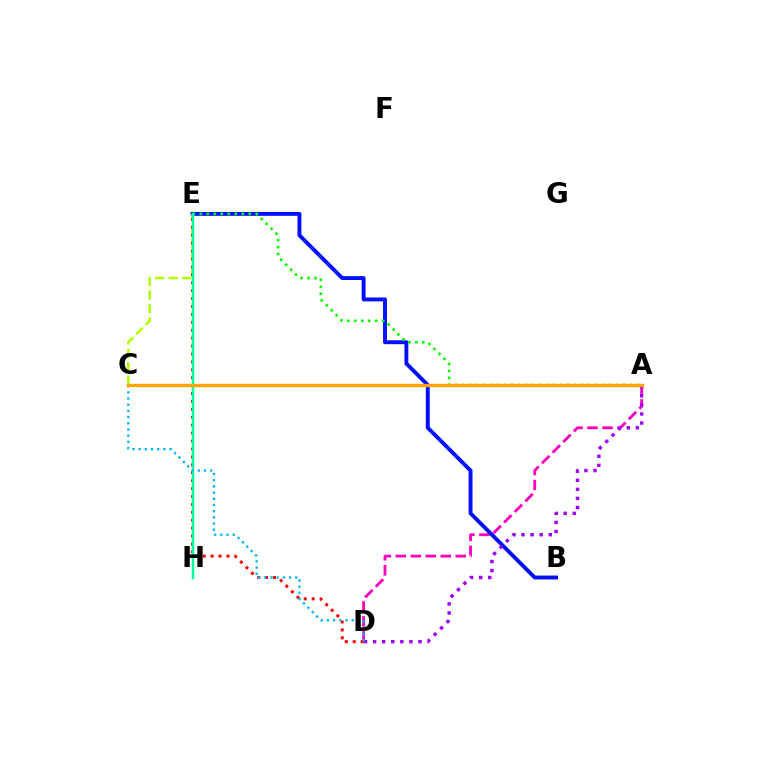{('A', 'D'): [{'color': '#ff00bd', 'line_style': 'dashed', 'thickness': 2.04}, {'color': '#9b00ff', 'line_style': 'dotted', 'thickness': 2.47}], ('B', 'E'): [{'color': '#0010ff', 'line_style': 'solid', 'thickness': 2.81}], ('A', 'E'): [{'color': '#08ff00', 'line_style': 'dotted', 'thickness': 1.9}], ('C', 'E'): [{'color': '#b3ff00', 'line_style': 'dashed', 'thickness': 1.83}], ('D', 'E'): [{'color': '#ff0000', 'line_style': 'dotted', 'thickness': 2.15}], ('E', 'H'): [{'color': '#00ff9d', 'line_style': 'solid', 'thickness': 1.79}], ('C', 'D'): [{'color': '#00b5ff', 'line_style': 'dotted', 'thickness': 1.68}], ('A', 'C'): [{'color': '#ffa500', 'line_style': 'solid', 'thickness': 2.43}]}